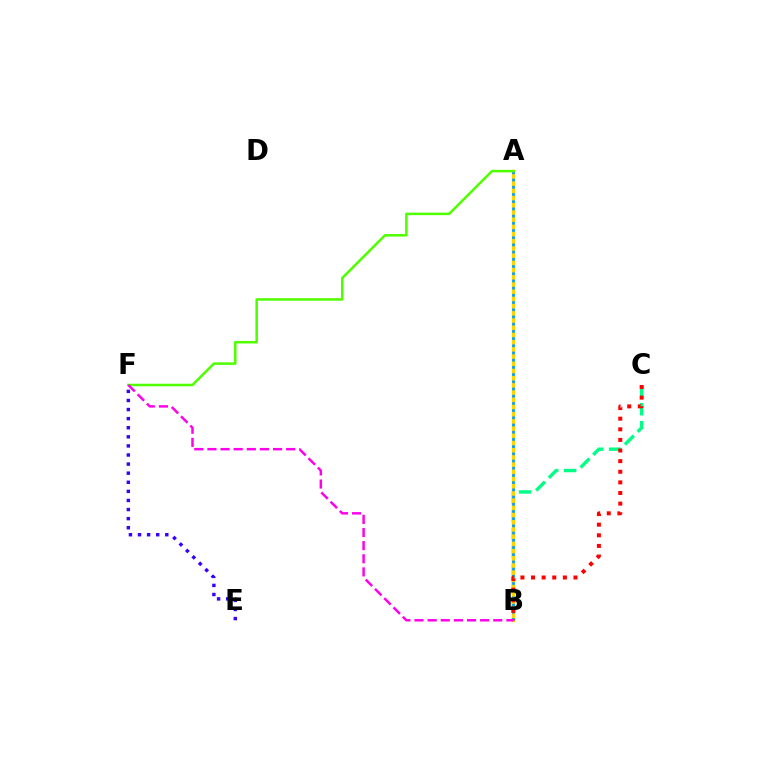{('B', 'C'): [{'color': '#00ff86', 'line_style': 'dashed', 'thickness': 2.44}, {'color': '#ff0000', 'line_style': 'dotted', 'thickness': 2.88}], ('A', 'B'): [{'color': '#ffd500', 'line_style': 'solid', 'thickness': 2.38}, {'color': '#009eff', 'line_style': 'dotted', 'thickness': 1.96}], ('A', 'F'): [{'color': '#4fff00', 'line_style': 'solid', 'thickness': 1.81}], ('B', 'F'): [{'color': '#ff00ed', 'line_style': 'dashed', 'thickness': 1.78}], ('E', 'F'): [{'color': '#3700ff', 'line_style': 'dotted', 'thickness': 2.47}]}